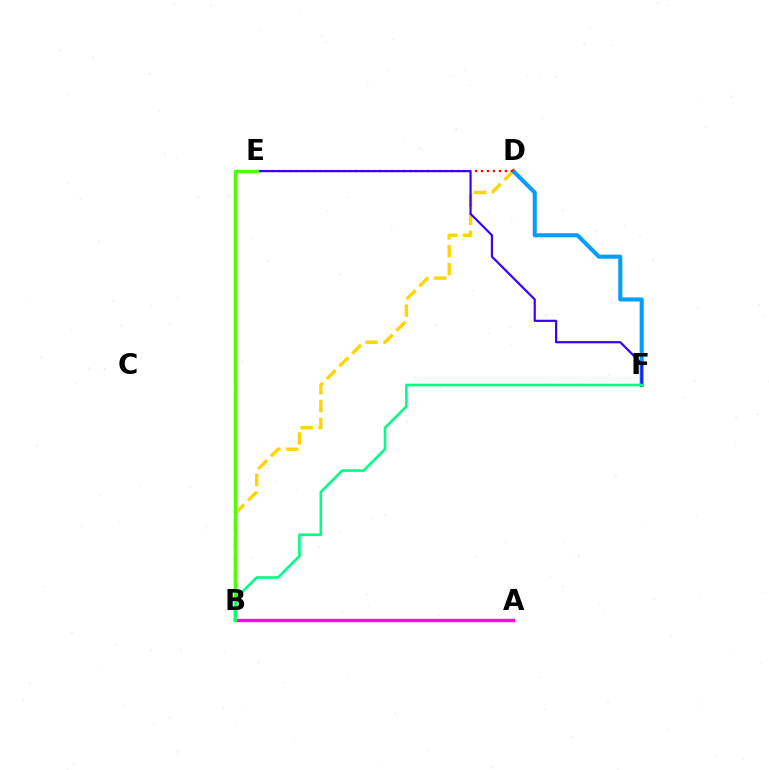{('B', 'D'): [{'color': '#ffd500', 'line_style': 'dashed', 'thickness': 2.44}], ('D', 'F'): [{'color': '#009eff', 'line_style': 'solid', 'thickness': 2.92}], ('A', 'B'): [{'color': '#ff00ed', 'line_style': 'solid', 'thickness': 2.42}], ('D', 'E'): [{'color': '#ff0000', 'line_style': 'dotted', 'thickness': 1.63}], ('E', 'F'): [{'color': '#3700ff', 'line_style': 'solid', 'thickness': 1.58}], ('B', 'E'): [{'color': '#4fff00', 'line_style': 'solid', 'thickness': 2.47}], ('B', 'F'): [{'color': '#00ff86', 'line_style': 'solid', 'thickness': 1.9}]}